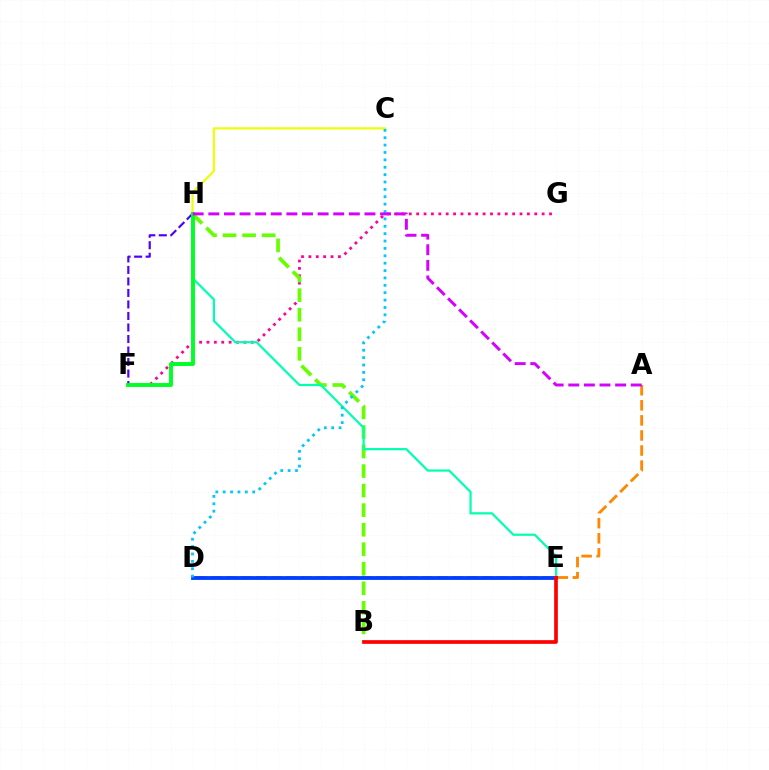{('F', 'G'): [{'color': '#ff00a0', 'line_style': 'dotted', 'thickness': 2.01}], ('B', 'H'): [{'color': '#66ff00', 'line_style': 'dashed', 'thickness': 2.65}], ('E', 'H'): [{'color': '#00ffaf', 'line_style': 'solid', 'thickness': 1.59}], ('A', 'D'): [{'color': '#ff8800', 'line_style': 'dashed', 'thickness': 2.05}], ('D', 'E'): [{'color': '#003fff', 'line_style': 'solid', 'thickness': 2.74}], ('C', 'H'): [{'color': '#eeff00', 'line_style': 'solid', 'thickness': 1.54}], ('B', 'E'): [{'color': '#ff0000', 'line_style': 'solid', 'thickness': 2.65}], ('F', 'H'): [{'color': '#4f00ff', 'line_style': 'dashed', 'thickness': 1.56}, {'color': '#00ff27', 'line_style': 'solid', 'thickness': 2.82}], ('C', 'D'): [{'color': '#00c7ff', 'line_style': 'dotted', 'thickness': 2.01}], ('A', 'H'): [{'color': '#d600ff', 'line_style': 'dashed', 'thickness': 2.12}]}